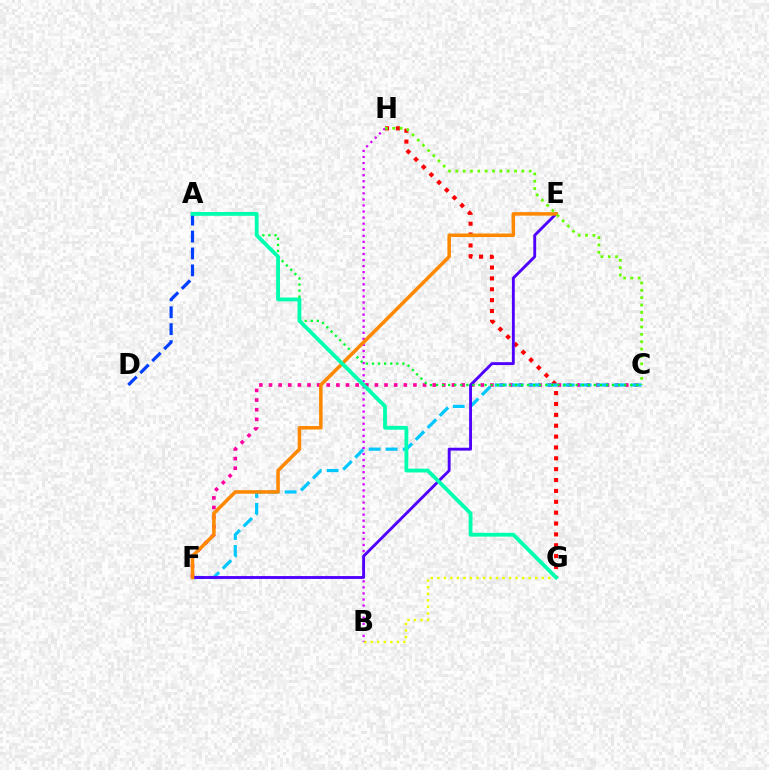{('C', 'F'): [{'color': '#ff00a0', 'line_style': 'dotted', 'thickness': 2.62}, {'color': '#00c7ff', 'line_style': 'dashed', 'thickness': 2.3}], ('G', 'H'): [{'color': '#ff0000', 'line_style': 'dotted', 'thickness': 2.95}], ('B', 'G'): [{'color': '#eeff00', 'line_style': 'dotted', 'thickness': 1.77}], ('B', 'H'): [{'color': '#d600ff', 'line_style': 'dotted', 'thickness': 1.65}], ('E', 'F'): [{'color': '#4f00ff', 'line_style': 'solid', 'thickness': 2.06}, {'color': '#ff8800', 'line_style': 'solid', 'thickness': 2.54}], ('A', 'C'): [{'color': '#00ff27', 'line_style': 'dotted', 'thickness': 1.65}], ('A', 'D'): [{'color': '#003fff', 'line_style': 'dashed', 'thickness': 2.3}], ('A', 'G'): [{'color': '#00ffaf', 'line_style': 'solid', 'thickness': 2.74}], ('C', 'H'): [{'color': '#66ff00', 'line_style': 'dotted', 'thickness': 2.0}]}